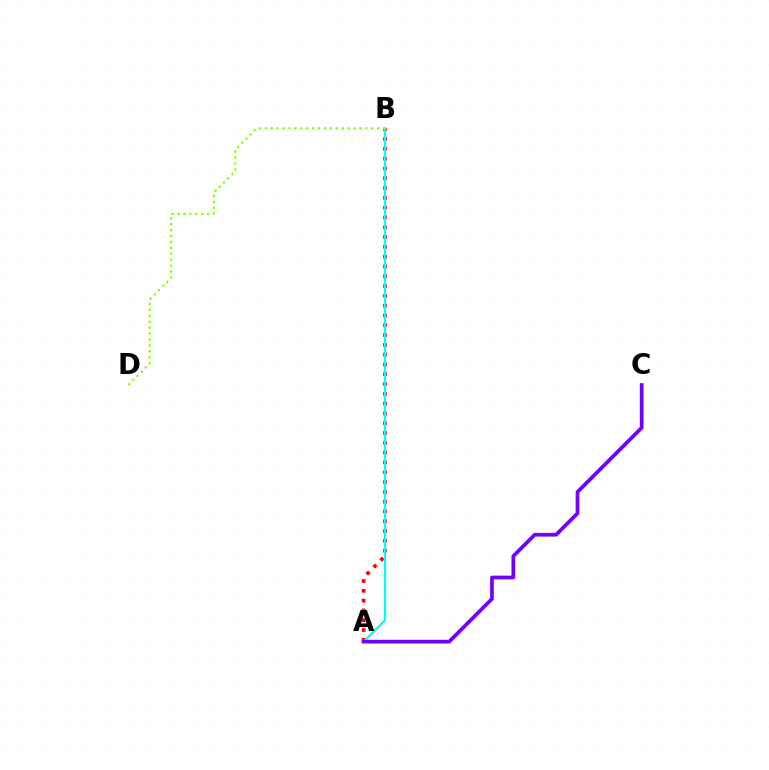{('A', 'B'): [{'color': '#ff0000', 'line_style': 'dotted', 'thickness': 2.66}, {'color': '#00fff6', 'line_style': 'solid', 'thickness': 1.58}], ('B', 'D'): [{'color': '#84ff00', 'line_style': 'dotted', 'thickness': 1.61}], ('A', 'C'): [{'color': '#7200ff', 'line_style': 'solid', 'thickness': 2.67}]}